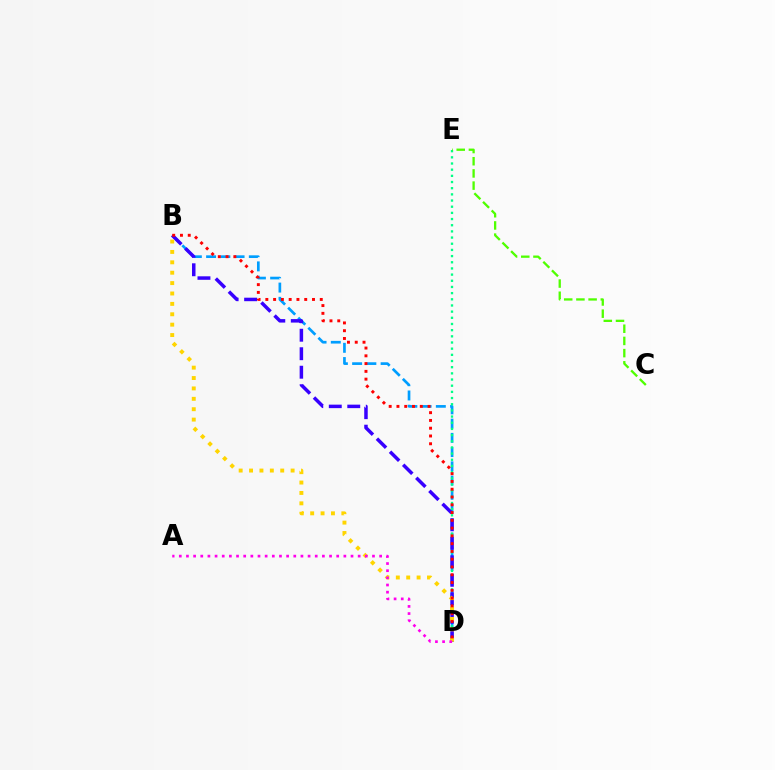{('B', 'D'): [{'color': '#009eff', 'line_style': 'dashed', 'thickness': 1.93}, {'color': '#3700ff', 'line_style': 'dashed', 'thickness': 2.51}, {'color': '#ffd500', 'line_style': 'dotted', 'thickness': 2.82}, {'color': '#ff0000', 'line_style': 'dotted', 'thickness': 2.11}], ('D', 'E'): [{'color': '#00ff86', 'line_style': 'dotted', 'thickness': 1.68}], ('C', 'E'): [{'color': '#4fff00', 'line_style': 'dashed', 'thickness': 1.66}], ('A', 'D'): [{'color': '#ff00ed', 'line_style': 'dotted', 'thickness': 1.94}]}